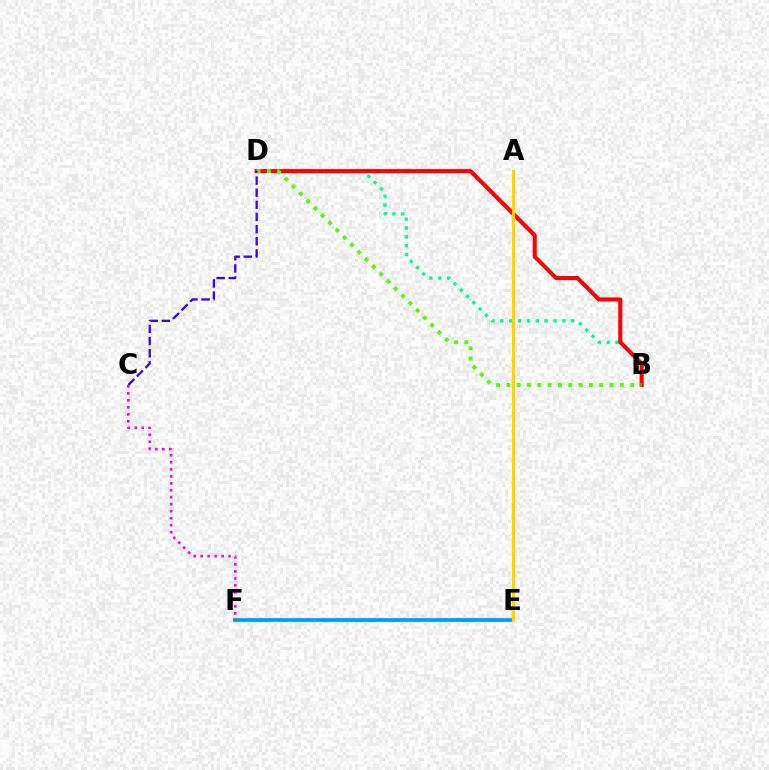{('E', 'F'): [{'color': '#009eff', 'line_style': 'solid', 'thickness': 2.74}], ('B', 'D'): [{'color': '#00ff86', 'line_style': 'dotted', 'thickness': 2.41}, {'color': '#ff0000', 'line_style': 'solid', 'thickness': 2.93}, {'color': '#4fff00', 'line_style': 'dotted', 'thickness': 2.8}], ('C', 'F'): [{'color': '#ff00ed', 'line_style': 'dotted', 'thickness': 1.9}], ('A', 'E'): [{'color': '#ffd500', 'line_style': 'solid', 'thickness': 2.26}], ('C', 'D'): [{'color': '#3700ff', 'line_style': 'dashed', 'thickness': 1.65}]}